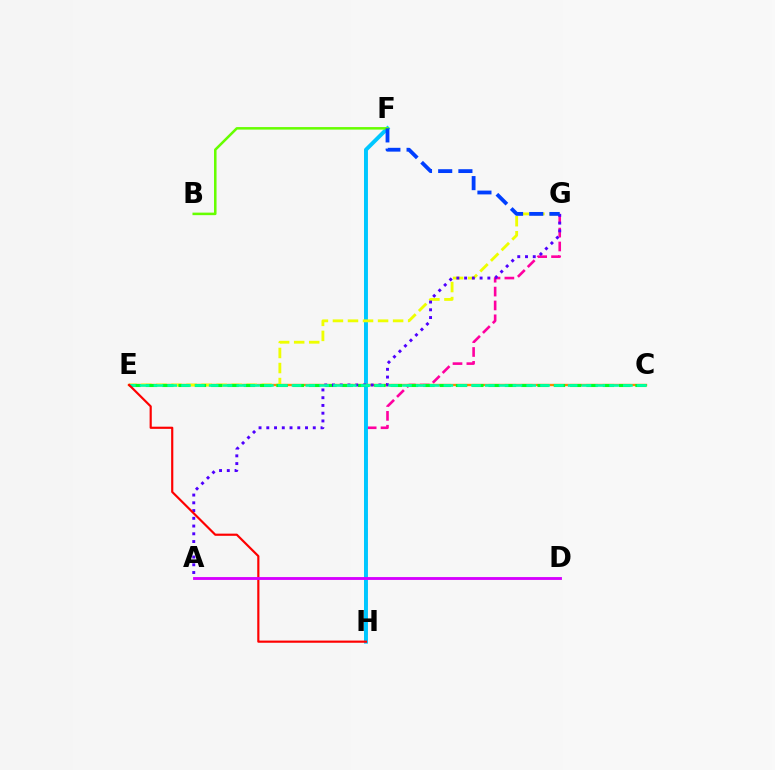{('G', 'H'): [{'color': '#ff00a0', 'line_style': 'dashed', 'thickness': 1.88}], ('F', 'H'): [{'color': '#00c7ff', 'line_style': 'solid', 'thickness': 2.83}], ('C', 'E'): [{'color': '#ff8800', 'line_style': 'solid', 'thickness': 1.7}, {'color': '#00ff27', 'line_style': 'dashed', 'thickness': 2.22}, {'color': '#00ffaf', 'line_style': 'dashed', 'thickness': 1.88}], ('E', 'G'): [{'color': '#eeff00', 'line_style': 'dashed', 'thickness': 2.04}], ('A', 'G'): [{'color': '#4f00ff', 'line_style': 'dotted', 'thickness': 2.1}], ('E', 'H'): [{'color': '#ff0000', 'line_style': 'solid', 'thickness': 1.56}], ('B', 'F'): [{'color': '#66ff00', 'line_style': 'solid', 'thickness': 1.82}], ('F', 'G'): [{'color': '#003fff', 'line_style': 'dashed', 'thickness': 2.75}], ('A', 'D'): [{'color': '#d600ff', 'line_style': 'solid', 'thickness': 2.06}]}